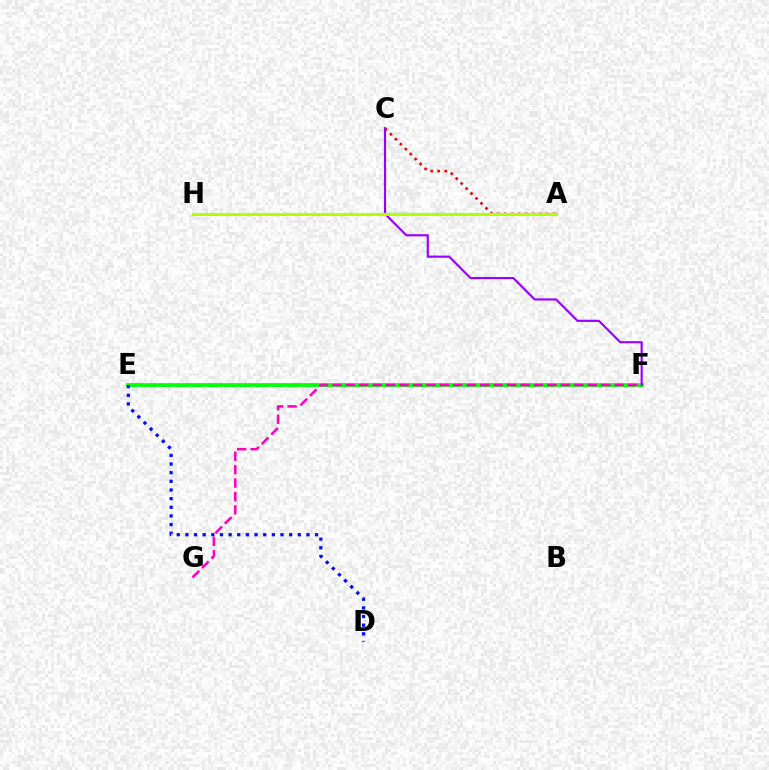{('A', 'H'): [{'color': '#ffa500', 'line_style': 'solid', 'thickness': 2.05}, {'color': '#b3ff00', 'line_style': 'solid', 'thickness': 2.17}], ('E', 'F'): [{'color': '#00b5ff', 'line_style': 'dashed', 'thickness': 2.17}, {'color': '#08ff00', 'line_style': 'solid', 'thickness': 2.68}], ('A', 'C'): [{'color': '#00ff9d', 'line_style': 'solid', 'thickness': 1.53}, {'color': '#ff0000', 'line_style': 'dotted', 'thickness': 1.91}], ('D', 'E'): [{'color': '#0010ff', 'line_style': 'dotted', 'thickness': 2.35}], ('C', 'F'): [{'color': '#9b00ff', 'line_style': 'solid', 'thickness': 1.55}], ('F', 'G'): [{'color': '#ff00bd', 'line_style': 'dashed', 'thickness': 1.83}]}